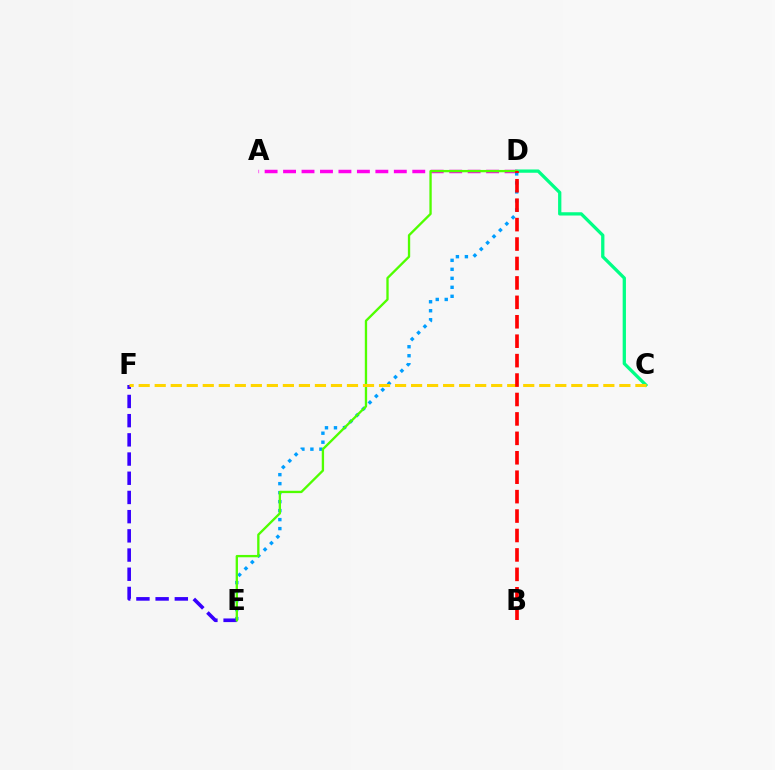{('C', 'D'): [{'color': '#00ff86', 'line_style': 'solid', 'thickness': 2.36}], ('A', 'D'): [{'color': '#ff00ed', 'line_style': 'dashed', 'thickness': 2.51}], ('D', 'E'): [{'color': '#009eff', 'line_style': 'dotted', 'thickness': 2.44}, {'color': '#4fff00', 'line_style': 'solid', 'thickness': 1.68}], ('E', 'F'): [{'color': '#3700ff', 'line_style': 'dashed', 'thickness': 2.61}], ('C', 'F'): [{'color': '#ffd500', 'line_style': 'dashed', 'thickness': 2.18}], ('B', 'D'): [{'color': '#ff0000', 'line_style': 'dashed', 'thickness': 2.64}]}